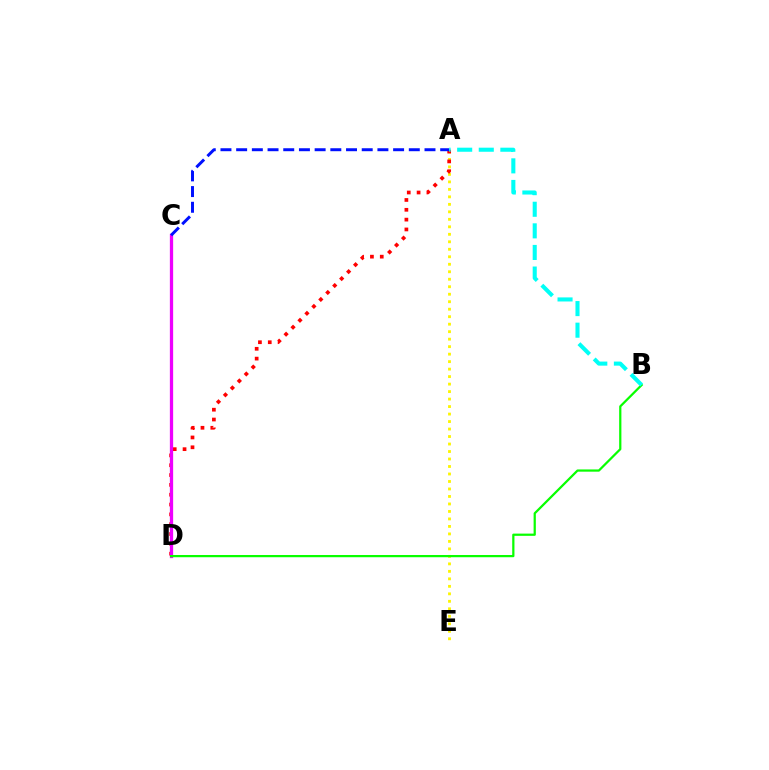{('A', 'E'): [{'color': '#fcf500', 'line_style': 'dotted', 'thickness': 2.04}], ('A', 'D'): [{'color': '#ff0000', 'line_style': 'dotted', 'thickness': 2.67}], ('C', 'D'): [{'color': '#ee00ff', 'line_style': 'solid', 'thickness': 2.35}], ('A', 'C'): [{'color': '#0010ff', 'line_style': 'dashed', 'thickness': 2.13}], ('B', 'D'): [{'color': '#08ff00', 'line_style': 'solid', 'thickness': 1.61}], ('A', 'B'): [{'color': '#00fff6', 'line_style': 'dashed', 'thickness': 2.93}]}